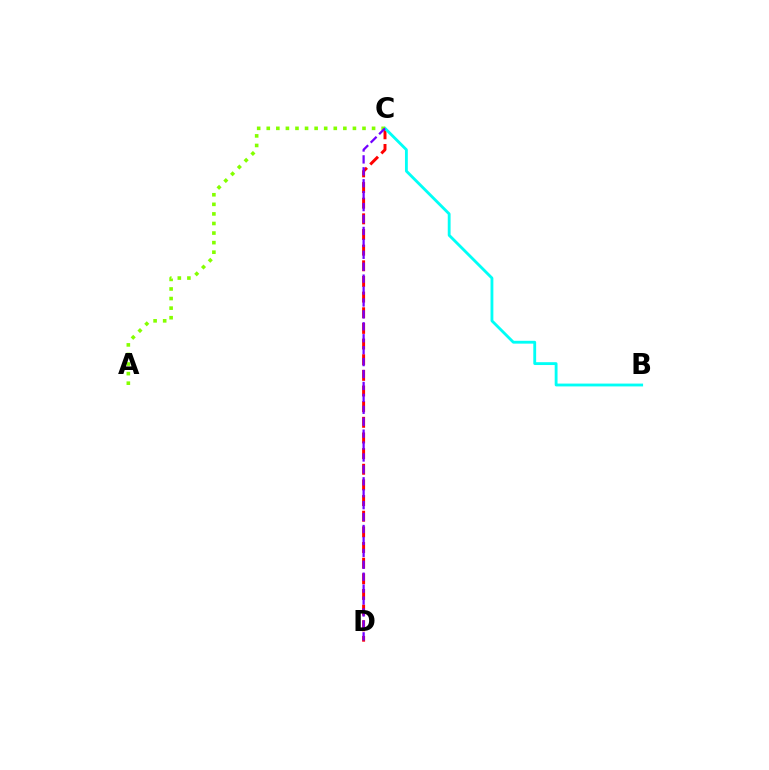{('C', 'D'): [{'color': '#ff0000', 'line_style': 'dashed', 'thickness': 2.13}, {'color': '#7200ff', 'line_style': 'dashed', 'thickness': 1.62}], ('B', 'C'): [{'color': '#00fff6', 'line_style': 'solid', 'thickness': 2.04}], ('A', 'C'): [{'color': '#84ff00', 'line_style': 'dotted', 'thickness': 2.6}]}